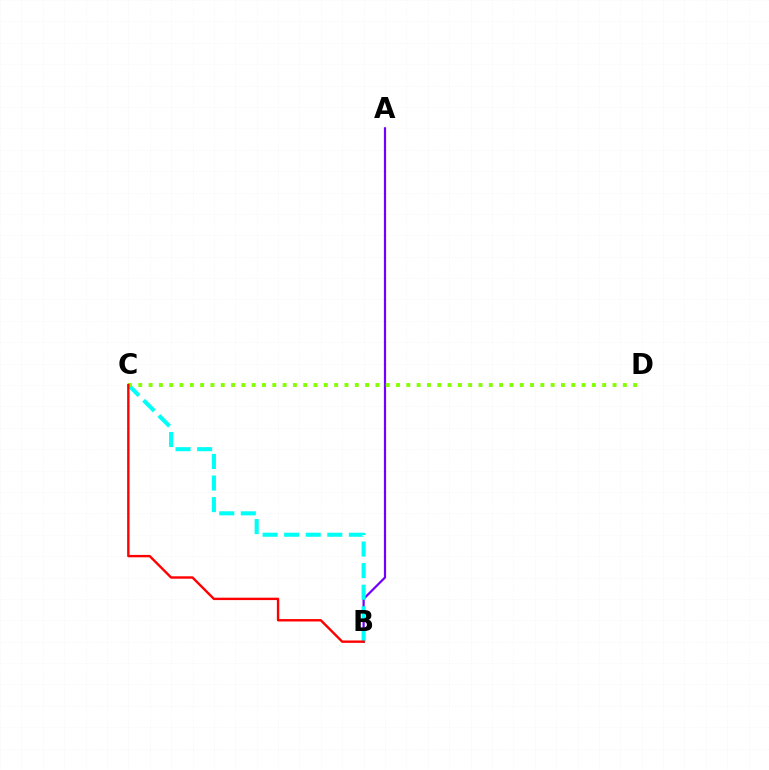{('A', 'B'): [{'color': '#7200ff', 'line_style': 'solid', 'thickness': 1.59}], ('B', 'C'): [{'color': '#00fff6', 'line_style': 'dashed', 'thickness': 2.93}, {'color': '#ff0000', 'line_style': 'solid', 'thickness': 1.72}], ('C', 'D'): [{'color': '#84ff00', 'line_style': 'dotted', 'thickness': 2.8}]}